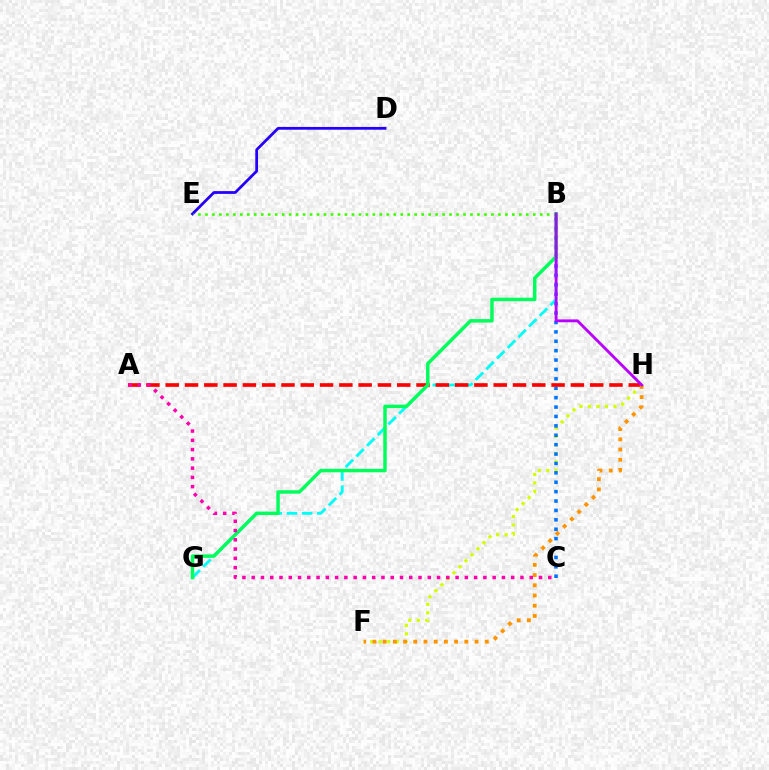{('F', 'H'): [{'color': '#d1ff00', 'line_style': 'dotted', 'thickness': 2.31}, {'color': '#ff9400', 'line_style': 'dotted', 'thickness': 2.77}], ('B', 'G'): [{'color': '#00fff6', 'line_style': 'dashed', 'thickness': 2.05}, {'color': '#00ff5c', 'line_style': 'solid', 'thickness': 2.49}], ('B', 'C'): [{'color': '#0074ff', 'line_style': 'dotted', 'thickness': 2.55}], ('D', 'E'): [{'color': '#2500ff', 'line_style': 'solid', 'thickness': 2.0}], ('A', 'H'): [{'color': '#ff0000', 'line_style': 'dashed', 'thickness': 2.62}], ('B', 'E'): [{'color': '#3dff00', 'line_style': 'dotted', 'thickness': 1.9}], ('B', 'H'): [{'color': '#b900ff', 'line_style': 'solid', 'thickness': 2.04}], ('A', 'C'): [{'color': '#ff00ac', 'line_style': 'dotted', 'thickness': 2.52}]}